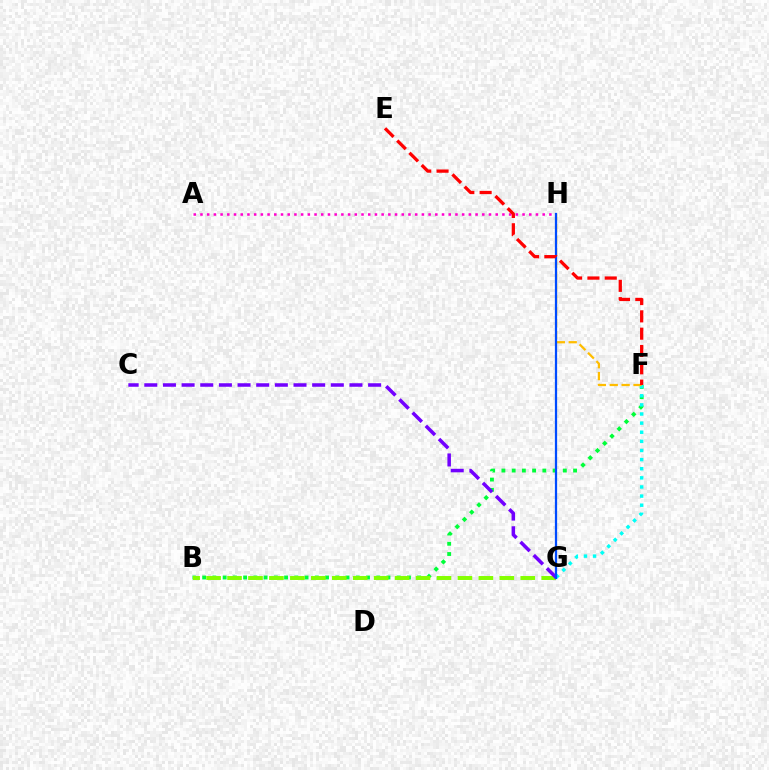{('A', 'H'): [{'color': '#ff00cf', 'line_style': 'dotted', 'thickness': 1.82}], ('B', 'F'): [{'color': '#00ff39', 'line_style': 'dotted', 'thickness': 2.78}], ('F', 'G'): [{'color': '#00fff6', 'line_style': 'dotted', 'thickness': 2.48}], ('B', 'G'): [{'color': '#84ff00', 'line_style': 'dashed', 'thickness': 2.85}], ('C', 'G'): [{'color': '#7200ff', 'line_style': 'dashed', 'thickness': 2.53}], ('F', 'H'): [{'color': '#ffbd00', 'line_style': 'dashed', 'thickness': 1.61}], ('G', 'H'): [{'color': '#004bff', 'line_style': 'solid', 'thickness': 1.62}], ('E', 'F'): [{'color': '#ff0000', 'line_style': 'dashed', 'thickness': 2.35}]}